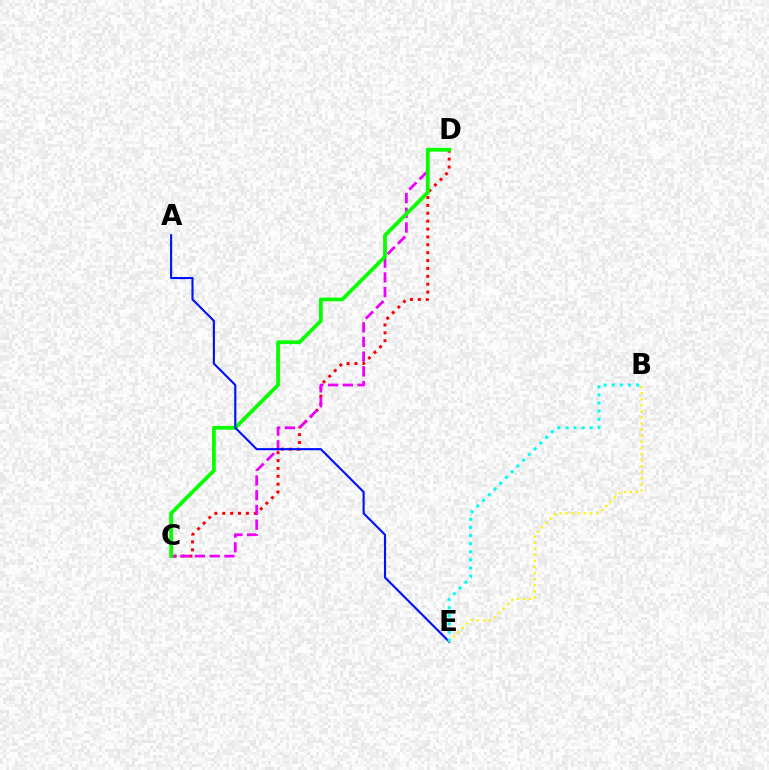{('C', 'D'): [{'color': '#ff0000', 'line_style': 'dotted', 'thickness': 2.14}, {'color': '#ee00ff', 'line_style': 'dashed', 'thickness': 2.0}, {'color': '#08ff00', 'line_style': 'solid', 'thickness': 2.72}], ('A', 'E'): [{'color': '#0010ff', 'line_style': 'solid', 'thickness': 1.53}], ('B', 'E'): [{'color': '#fcf500', 'line_style': 'dotted', 'thickness': 1.65}, {'color': '#00fff6', 'line_style': 'dotted', 'thickness': 2.2}]}